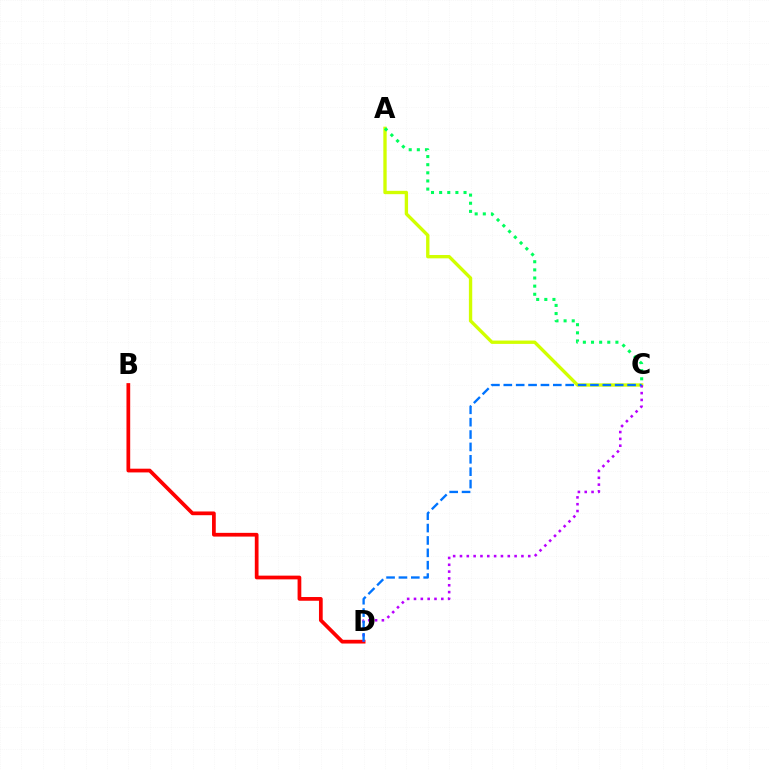{('B', 'D'): [{'color': '#ff0000', 'line_style': 'solid', 'thickness': 2.69}], ('A', 'C'): [{'color': '#d1ff00', 'line_style': 'solid', 'thickness': 2.41}, {'color': '#00ff5c', 'line_style': 'dotted', 'thickness': 2.21}], ('C', 'D'): [{'color': '#b900ff', 'line_style': 'dotted', 'thickness': 1.85}, {'color': '#0074ff', 'line_style': 'dashed', 'thickness': 1.68}]}